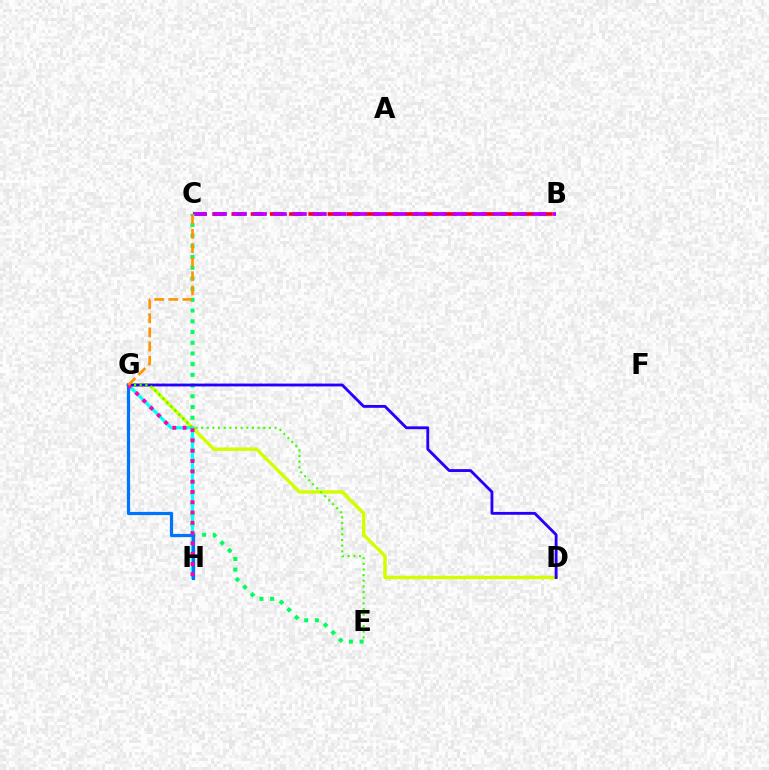{('B', 'C'): [{'color': '#ff0000', 'line_style': 'dashed', 'thickness': 2.61}, {'color': '#b900ff', 'line_style': 'dashed', 'thickness': 2.71}], ('D', 'G'): [{'color': '#d1ff00', 'line_style': 'solid', 'thickness': 2.47}, {'color': '#2500ff', 'line_style': 'solid', 'thickness': 2.05}], ('C', 'E'): [{'color': '#00ff5c', 'line_style': 'dotted', 'thickness': 2.91}], ('G', 'H'): [{'color': '#00fff6', 'line_style': 'solid', 'thickness': 2.31}, {'color': '#0074ff', 'line_style': 'solid', 'thickness': 2.32}, {'color': '#ff00ac', 'line_style': 'dotted', 'thickness': 2.8}], ('E', 'G'): [{'color': '#3dff00', 'line_style': 'dotted', 'thickness': 1.54}], ('C', 'G'): [{'color': '#ff9400', 'line_style': 'dashed', 'thickness': 1.92}]}